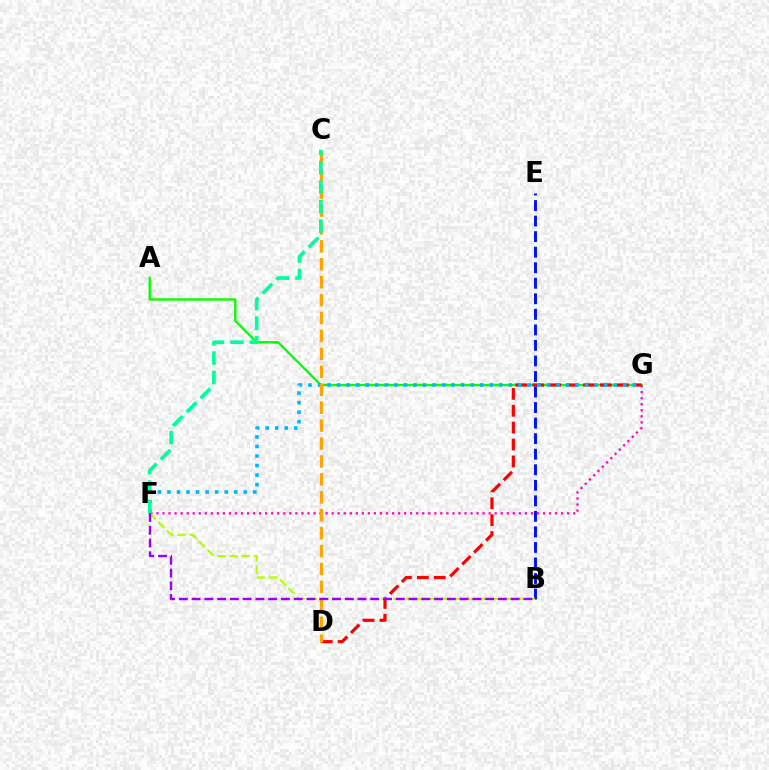{('A', 'G'): [{'color': '#08ff00', 'line_style': 'solid', 'thickness': 1.71}], ('D', 'G'): [{'color': '#ff0000', 'line_style': 'dashed', 'thickness': 2.3}], ('B', 'E'): [{'color': '#0010ff', 'line_style': 'dashed', 'thickness': 2.11}], ('F', 'G'): [{'color': '#ff00bd', 'line_style': 'dotted', 'thickness': 1.64}, {'color': '#00b5ff', 'line_style': 'dotted', 'thickness': 2.59}], ('B', 'F'): [{'color': '#b3ff00', 'line_style': 'dashed', 'thickness': 1.65}, {'color': '#9b00ff', 'line_style': 'dashed', 'thickness': 1.73}], ('C', 'D'): [{'color': '#ffa500', 'line_style': 'dashed', 'thickness': 2.43}], ('C', 'F'): [{'color': '#00ff9d', 'line_style': 'dashed', 'thickness': 2.64}]}